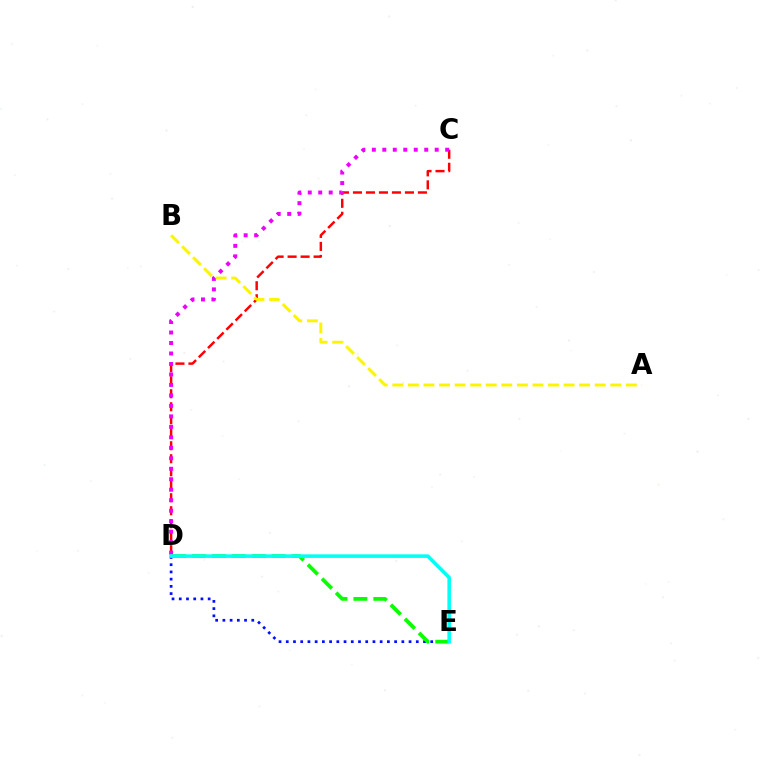{('D', 'E'): [{'color': '#0010ff', 'line_style': 'dotted', 'thickness': 1.96}, {'color': '#08ff00', 'line_style': 'dashed', 'thickness': 2.7}, {'color': '#00fff6', 'line_style': 'solid', 'thickness': 2.55}], ('C', 'D'): [{'color': '#ff0000', 'line_style': 'dashed', 'thickness': 1.77}, {'color': '#ee00ff', 'line_style': 'dotted', 'thickness': 2.85}], ('A', 'B'): [{'color': '#fcf500', 'line_style': 'dashed', 'thickness': 2.12}]}